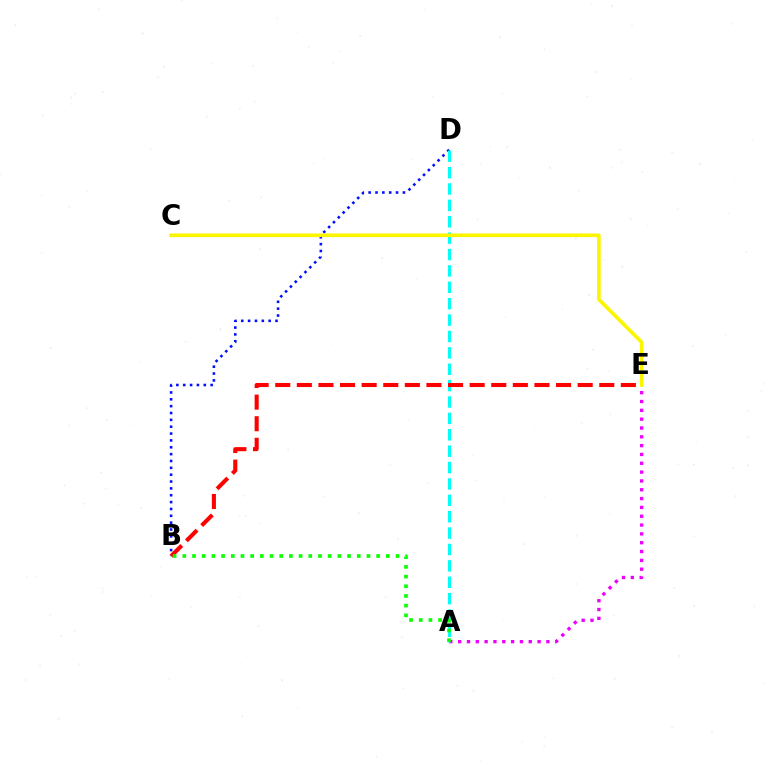{('B', 'D'): [{'color': '#0010ff', 'line_style': 'dotted', 'thickness': 1.86}], ('A', 'E'): [{'color': '#ee00ff', 'line_style': 'dotted', 'thickness': 2.4}], ('A', 'D'): [{'color': '#00fff6', 'line_style': 'dashed', 'thickness': 2.23}], ('B', 'E'): [{'color': '#ff0000', 'line_style': 'dashed', 'thickness': 2.93}], ('C', 'E'): [{'color': '#fcf500', 'line_style': 'solid', 'thickness': 2.62}], ('A', 'B'): [{'color': '#08ff00', 'line_style': 'dotted', 'thickness': 2.63}]}